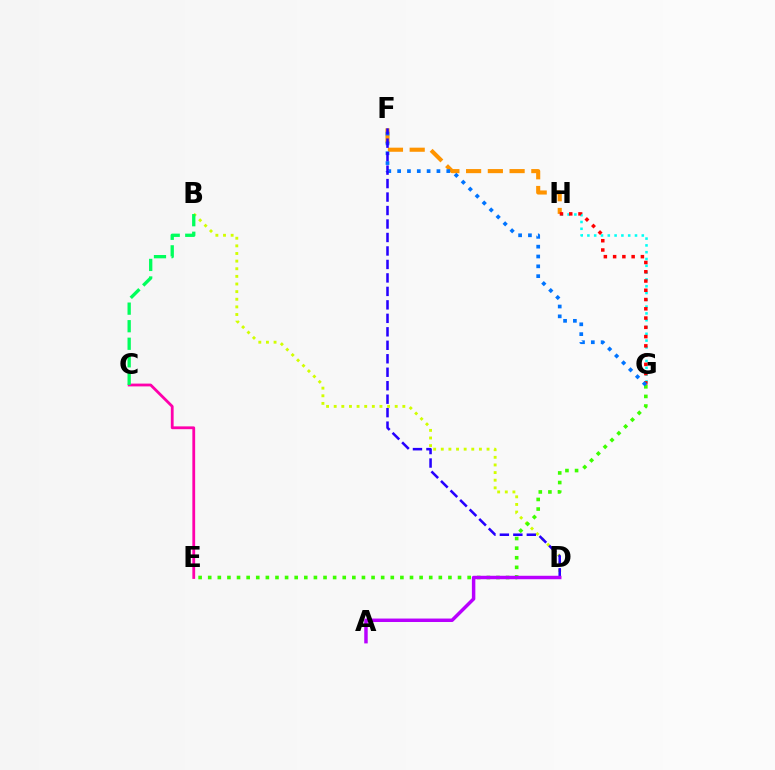{('G', 'H'): [{'color': '#00fff6', 'line_style': 'dotted', 'thickness': 1.85}, {'color': '#ff0000', 'line_style': 'dotted', 'thickness': 2.52}], ('C', 'E'): [{'color': '#ff00ac', 'line_style': 'solid', 'thickness': 2.02}], ('B', 'D'): [{'color': '#d1ff00', 'line_style': 'dotted', 'thickness': 2.07}], ('F', 'H'): [{'color': '#ff9400', 'line_style': 'dashed', 'thickness': 2.95}], ('E', 'G'): [{'color': '#3dff00', 'line_style': 'dotted', 'thickness': 2.61}], ('B', 'C'): [{'color': '#00ff5c', 'line_style': 'dashed', 'thickness': 2.39}], ('F', 'G'): [{'color': '#0074ff', 'line_style': 'dotted', 'thickness': 2.67}], ('D', 'F'): [{'color': '#2500ff', 'line_style': 'dashed', 'thickness': 1.83}], ('A', 'D'): [{'color': '#b900ff', 'line_style': 'solid', 'thickness': 2.49}]}